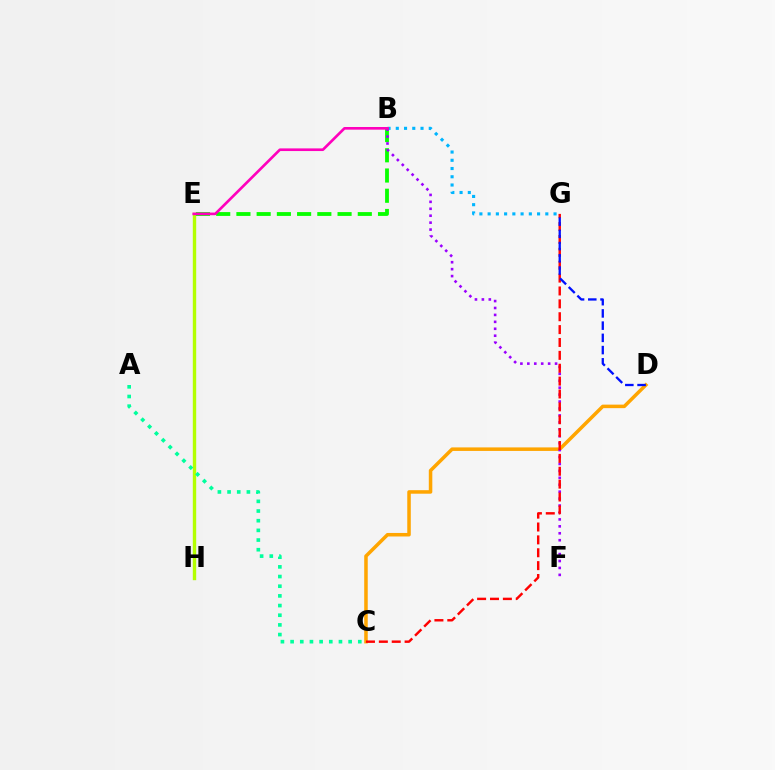{('B', 'G'): [{'color': '#00b5ff', 'line_style': 'dotted', 'thickness': 2.24}], ('E', 'H'): [{'color': '#b3ff00', 'line_style': 'solid', 'thickness': 2.43}], ('A', 'C'): [{'color': '#00ff9d', 'line_style': 'dotted', 'thickness': 2.63}], ('C', 'D'): [{'color': '#ffa500', 'line_style': 'solid', 'thickness': 2.54}], ('B', 'E'): [{'color': '#08ff00', 'line_style': 'dashed', 'thickness': 2.75}, {'color': '#ff00bd', 'line_style': 'solid', 'thickness': 1.91}], ('B', 'F'): [{'color': '#9b00ff', 'line_style': 'dotted', 'thickness': 1.88}], ('C', 'G'): [{'color': '#ff0000', 'line_style': 'dashed', 'thickness': 1.75}], ('D', 'G'): [{'color': '#0010ff', 'line_style': 'dashed', 'thickness': 1.66}]}